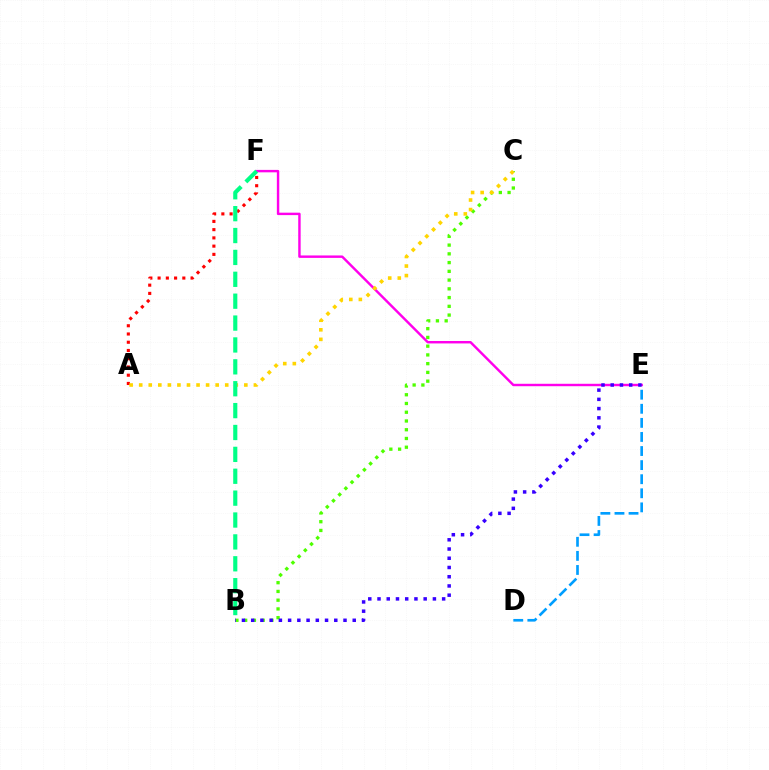{('A', 'F'): [{'color': '#ff0000', 'line_style': 'dotted', 'thickness': 2.24}], ('D', 'E'): [{'color': '#009eff', 'line_style': 'dashed', 'thickness': 1.91}], ('E', 'F'): [{'color': '#ff00ed', 'line_style': 'solid', 'thickness': 1.75}], ('B', 'C'): [{'color': '#4fff00', 'line_style': 'dotted', 'thickness': 2.38}], ('B', 'E'): [{'color': '#3700ff', 'line_style': 'dotted', 'thickness': 2.51}], ('A', 'C'): [{'color': '#ffd500', 'line_style': 'dotted', 'thickness': 2.6}], ('B', 'F'): [{'color': '#00ff86', 'line_style': 'dashed', 'thickness': 2.97}]}